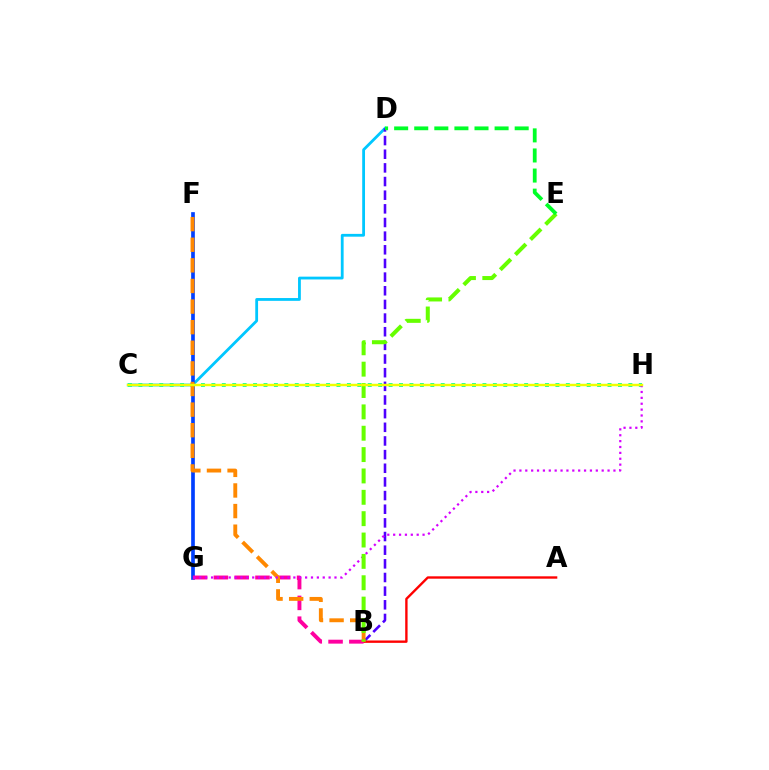{('C', 'D'): [{'color': '#00c7ff', 'line_style': 'solid', 'thickness': 2.02}], ('B', 'D'): [{'color': '#4f00ff', 'line_style': 'dashed', 'thickness': 1.85}], ('F', 'G'): [{'color': '#003fff', 'line_style': 'solid', 'thickness': 2.64}], ('C', 'H'): [{'color': '#00ffaf', 'line_style': 'dotted', 'thickness': 2.83}, {'color': '#eeff00', 'line_style': 'solid', 'thickness': 1.76}], ('A', 'B'): [{'color': '#ff0000', 'line_style': 'solid', 'thickness': 1.71}], ('B', 'G'): [{'color': '#ff00a0', 'line_style': 'dashed', 'thickness': 2.82}], ('B', 'F'): [{'color': '#ff8800', 'line_style': 'dashed', 'thickness': 2.8}], ('G', 'H'): [{'color': '#d600ff', 'line_style': 'dotted', 'thickness': 1.6}], ('B', 'E'): [{'color': '#66ff00', 'line_style': 'dashed', 'thickness': 2.9}], ('D', 'E'): [{'color': '#00ff27', 'line_style': 'dashed', 'thickness': 2.73}]}